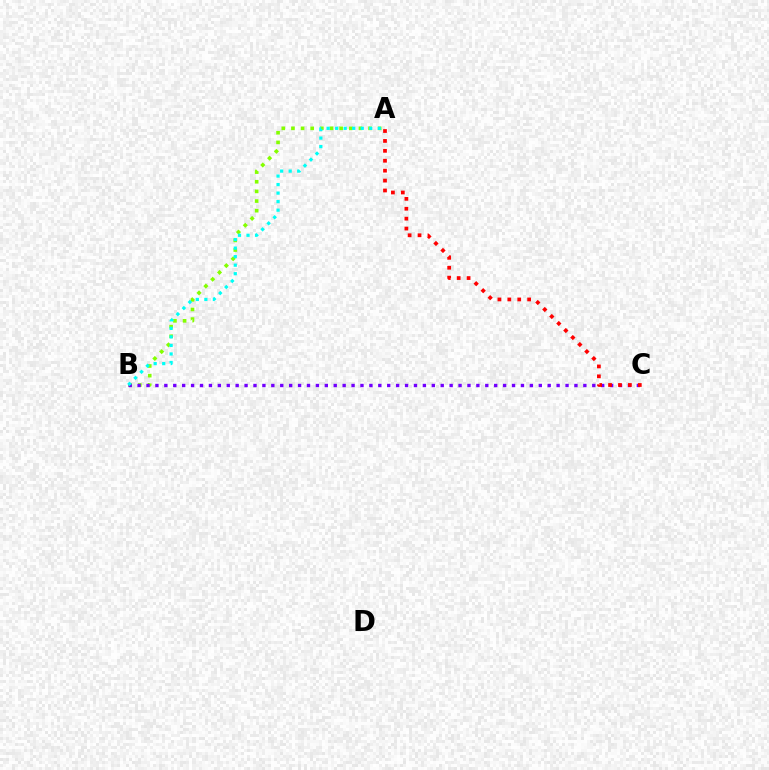{('A', 'B'): [{'color': '#84ff00', 'line_style': 'dotted', 'thickness': 2.62}, {'color': '#00fff6', 'line_style': 'dotted', 'thickness': 2.32}], ('B', 'C'): [{'color': '#7200ff', 'line_style': 'dotted', 'thickness': 2.42}], ('A', 'C'): [{'color': '#ff0000', 'line_style': 'dotted', 'thickness': 2.69}]}